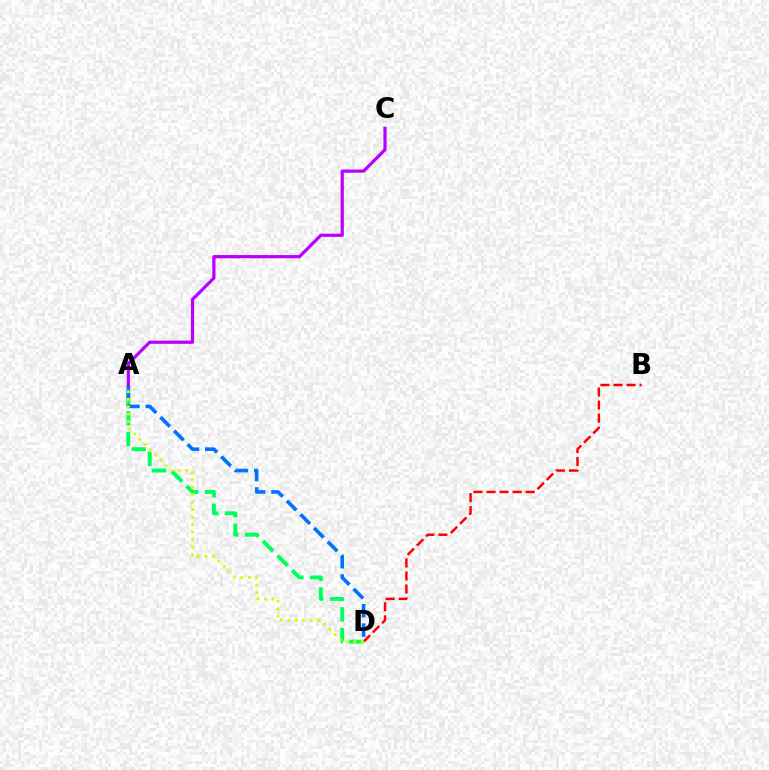{('B', 'D'): [{'color': '#ff0000', 'line_style': 'dashed', 'thickness': 1.77}], ('A', 'D'): [{'color': '#00ff5c', 'line_style': 'dashed', 'thickness': 2.81}, {'color': '#0074ff', 'line_style': 'dashed', 'thickness': 2.62}, {'color': '#d1ff00', 'line_style': 'dotted', 'thickness': 2.03}], ('A', 'C'): [{'color': '#b900ff', 'line_style': 'solid', 'thickness': 2.31}]}